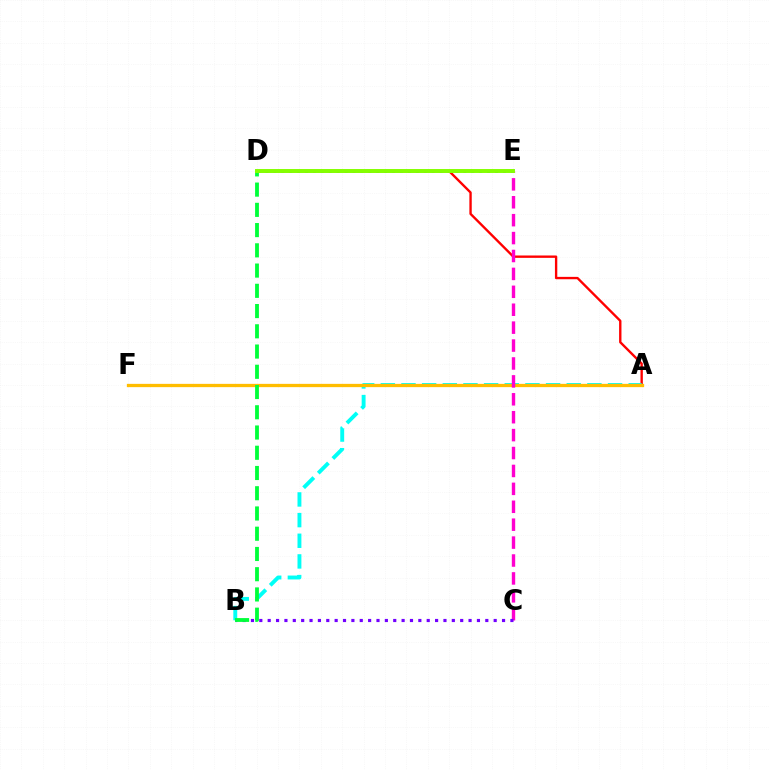{('D', 'E'): [{'color': '#004bff', 'line_style': 'dotted', 'thickness': 2.15}, {'color': '#84ff00', 'line_style': 'solid', 'thickness': 2.84}], ('A', 'D'): [{'color': '#ff0000', 'line_style': 'solid', 'thickness': 1.7}], ('A', 'B'): [{'color': '#00fff6', 'line_style': 'dashed', 'thickness': 2.81}], ('A', 'F'): [{'color': '#ffbd00', 'line_style': 'solid', 'thickness': 2.36}], ('C', 'E'): [{'color': '#ff00cf', 'line_style': 'dashed', 'thickness': 2.43}], ('B', 'C'): [{'color': '#7200ff', 'line_style': 'dotted', 'thickness': 2.27}], ('B', 'D'): [{'color': '#00ff39', 'line_style': 'dashed', 'thickness': 2.75}]}